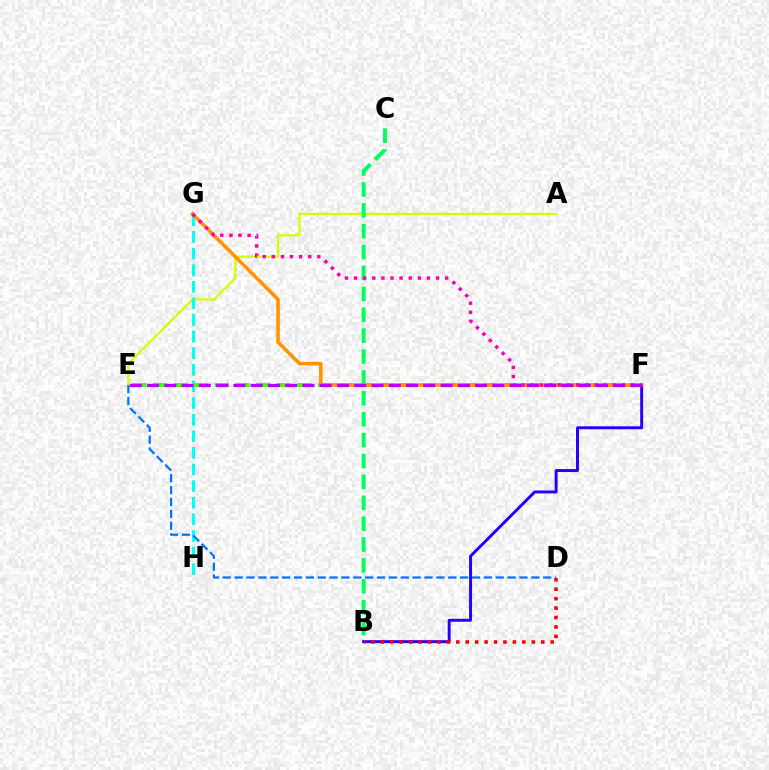{('A', 'E'): [{'color': '#d1ff00', 'line_style': 'solid', 'thickness': 1.59}], ('G', 'H'): [{'color': '#00fff6', 'line_style': 'dashed', 'thickness': 2.26}], ('E', 'F'): [{'color': '#3dff00', 'line_style': 'dashed', 'thickness': 2.8}, {'color': '#b900ff', 'line_style': 'dashed', 'thickness': 2.35}], ('B', 'F'): [{'color': '#2500ff', 'line_style': 'solid', 'thickness': 2.13}], ('B', 'C'): [{'color': '#00ff5c', 'line_style': 'dashed', 'thickness': 2.84}], ('F', 'G'): [{'color': '#ff9400', 'line_style': 'solid', 'thickness': 2.56}, {'color': '#ff00ac', 'line_style': 'dotted', 'thickness': 2.48}], ('B', 'D'): [{'color': '#ff0000', 'line_style': 'dotted', 'thickness': 2.56}], ('D', 'E'): [{'color': '#0074ff', 'line_style': 'dashed', 'thickness': 1.61}]}